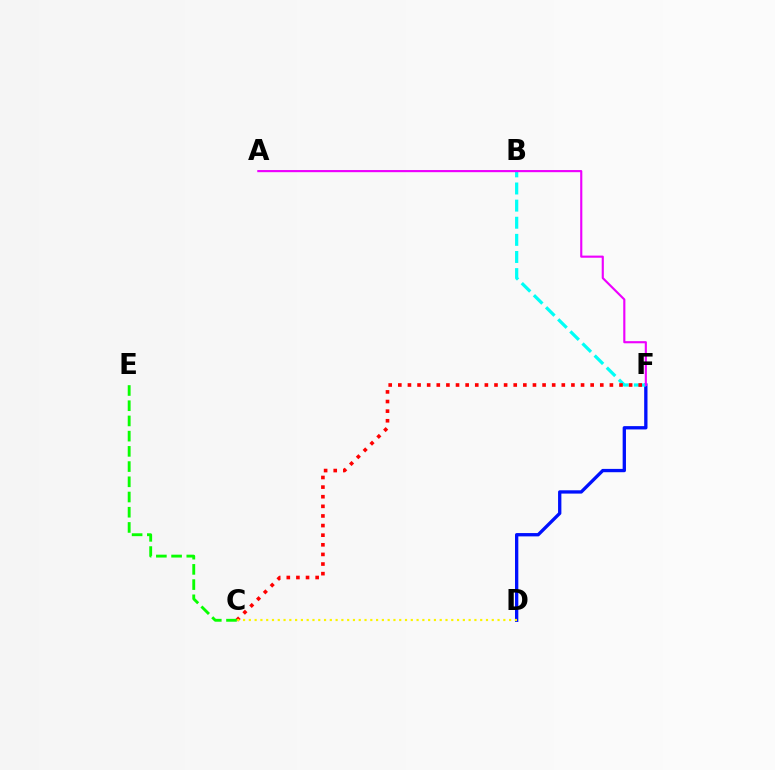{('D', 'F'): [{'color': '#0010ff', 'line_style': 'solid', 'thickness': 2.39}], ('B', 'F'): [{'color': '#00fff6', 'line_style': 'dashed', 'thickness': 2.33}], ('C', 'F'): [{'color': '#ff0000', 'line_style': 'dotted', 'thickness': 2.61}], ('A', 'F'): [{'color': '#ee00ff', 'line_style': 'solid', 'thickness': 1.54}], ('C', 'D'): [{'color': '#fcf500', 'line_style': 'dotted', 'thickness': 1.57}], ('C', 'E'): [{'color': '#08ff00', 'line_style': 'dashed', 'thickness': 2.07}]}